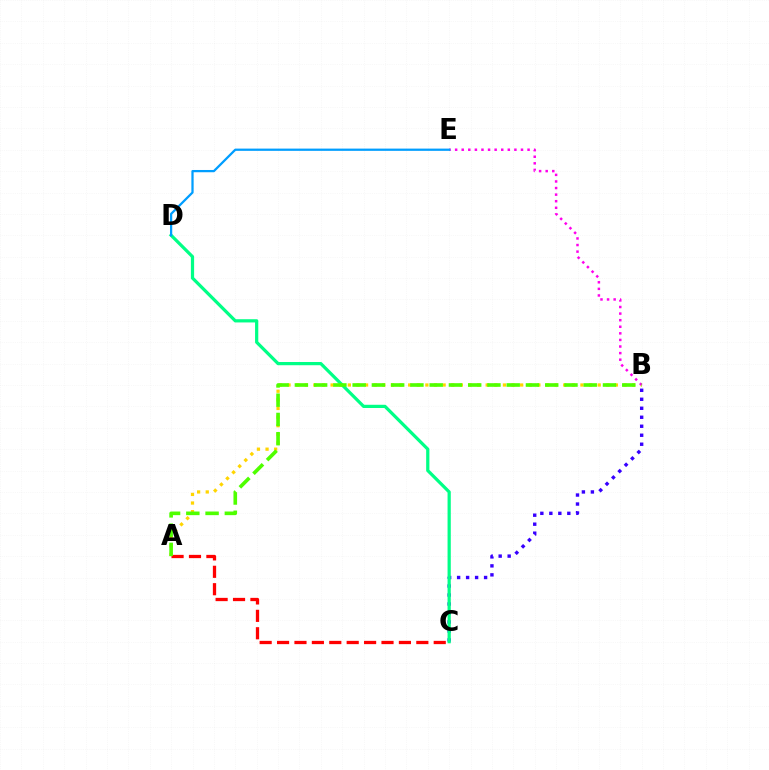{('B', 'C'): [{'color': '#3700ff', 'line_style': 'dotted', 'thickness': 2.44}], ('A', 'B'): [{'color': '#ffd500', 'line_style': 'dotted', 'thickness': 2.34}, {'color': '#4fff00', 'line_style': 'dashed', 'thickness': 2.62}], ('C', 'D'): [{'color': '#00ff86', 'line_style': 'solid', 'thickness': 2.32}], ('A', 'C'): [{'color': '#ff0000', 'line_style': 'dashed', 'thickness': 2.36}], ('B', 'E'): [{'color': '#ff00ed', 'line_style': 'dotted', 'thickness': 1.79}], ('D', 'E'): [{'color': '#009eff', 'line_style': 'solid', 'thickness': 1.62}]}